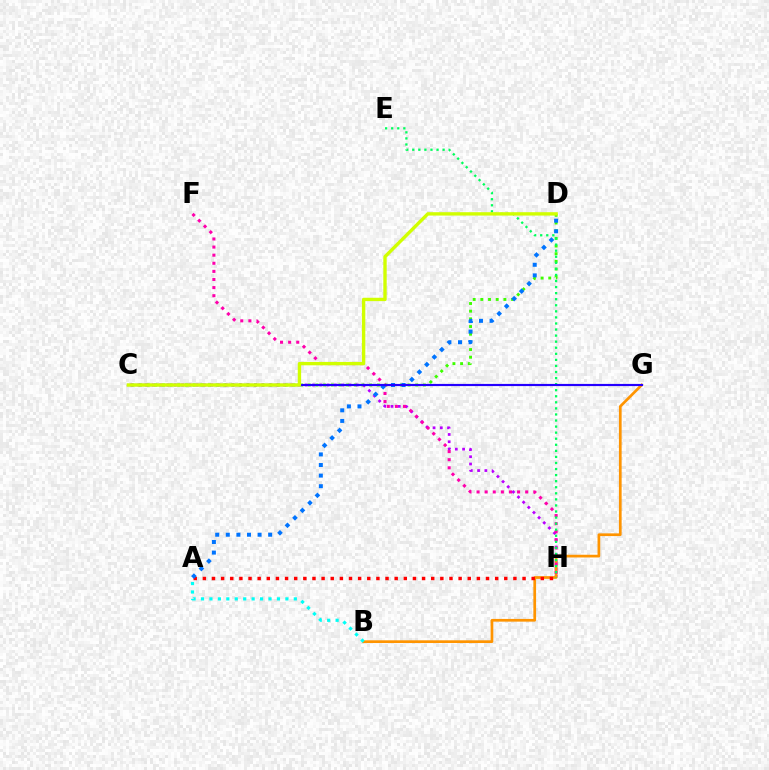{('C', 'D'): [{'color': '#3dff00', 'line_style': 'dotted', 'thickness': 2.09}, {'color': '#d1ff00', 'line_style': 'solid', 'thickness': 2.42}], ('C', 'H'): [{'color': '#b900ff', 'line_style': 'dotted', 'thickness': 1.98}], ('B', 'G'): [{'color': '#ff9400', 'line_style': 'solid', 'thickness': 1.95}], ('F', 'H'): [{'color': '#ff00ac', 'line_style': 'dotted', 'thickness': 2.2}], ('A', 'H'): [{'color': '#ff0000', 'line_style': 'dotted', 'thickness': 2.48}], ('E', 'H'): [{'color': '#00ff5c', 'line_style': 'dotted', 'thickness': 1.65}], ('A', 'D'): [{'color': '#0074ff', 'line_style': 'dotted', 'thickness': 2.88}], ('C', 'G'): [{'color': '#2500ff', 'line_style': 'solid', 'thickness': 1.57}], ('A', 'B'): [{'color': '#00fff6', 'line_style': 'dotted', 'thickness': 2.29}]}